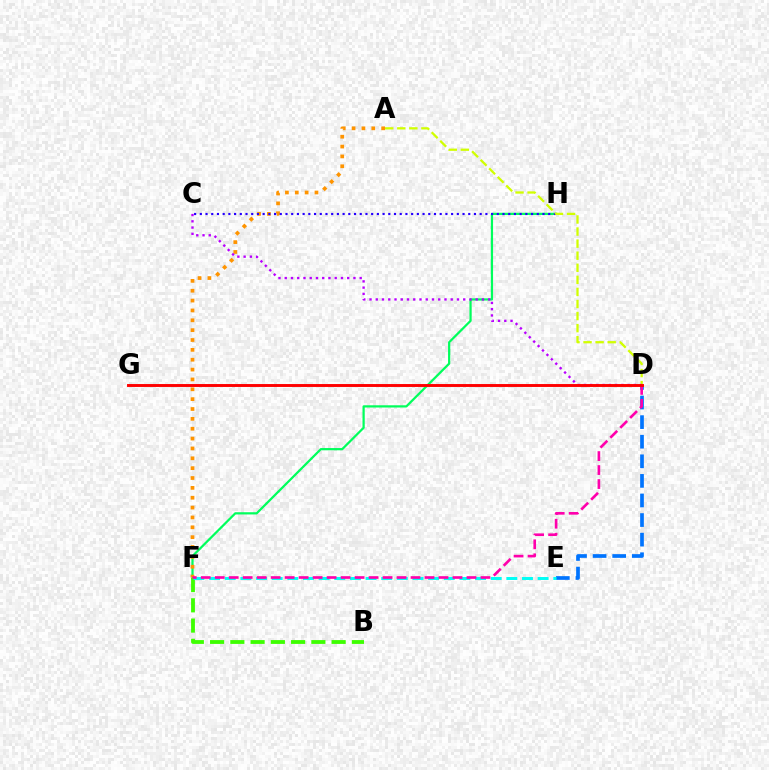{('F', 'H'): [{'color': '#00ff5c', 'line_style': 'solid', 'thickness': 1.61}], ('A', 'F'): [{'color': '#ff9400', 'line_style': 'dotted', 'thickness': 2.68}], ('D', 'E'): [{'color': '#0074ff', 'line_style': 'dashed', 'thickness': 2.66}], ('C', 'H'): [{'color': '#2500ff', 'line_style': 'dotted', 'thickness': 1.55}], ('A', 'D'): [{'color': '#d1ff00', 'line_style': 'dashed', 'thickness': 1.64}], ('B', 'F'): [{'color': '#3dff00', 'line_style': 'dashed', 'thickness': 2.75}], ('C', 'D'): [{'color': '#b900ff', 'line_style': 'dotted', 'thickness': 1.7}], ('E', 'F'): [{'color': '#00fff6', 'line_style': 'dashed', 'thickness': 2.13}], ('D', 'F'): [{'color': '#ff00ac', 'line_style': 'dashed', 'thickness': 1.9}], ('D', 'G'): [{'color': '#ff0000', 'line_style': 'solid', 'thickness': 2.1}]}